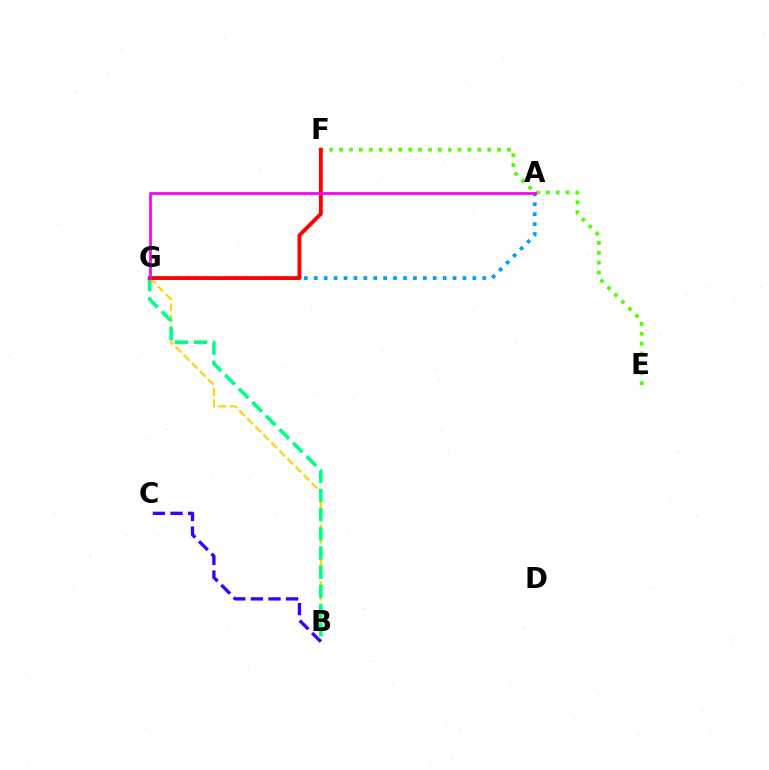{('B', 'G'): [{'color': '#ffd500', 'line_style': 'dashed', 'thickness': 1.55}, {'color': '#00ff86', 'line_style': 'dashed', 'thickness': 2.6}], ('B', 'C'): [{'color': '#3700ff', 'line_style': 'dashed', 'thickness': 2.39}], ('A', 'G'): [{'color': '#009eff', 'line_style': 'dotted', 'thickness': 2.69}, {'color': '#ff00ed', 'line_style': 'solid', 'thickness': 1.98}], ('E', 'F'): [{'color': '#4fff00', 'line_style': 'dotted', 'thickness': 2.68}], ('F', 'G'): [{'color': '#ff0000', 'line_style': 'solid', 'thickness': 2.76}]}